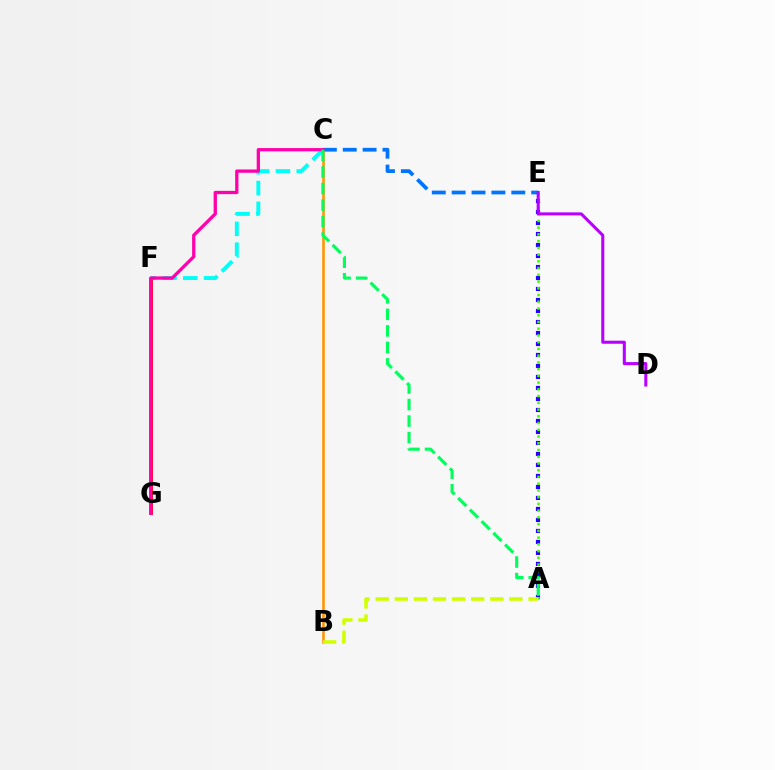{('F', 'G'): [{'color': '#ff0000', 'line_style': 'solid', 'thickness': 2.04}], ('A', 'E'): [{'color': '#2500ff', 'line_style': 'dotted', 'thickness': 2.99}, {'color': '#3dff00', 'line_style': 'dotted', 'thickness': 1.83}], ('C', 'F'): [{'color': '#00fff6', 'line_style': 'dashed', 'thickness': 2.82}], ('B', 'C'): [{'color': '#ff9400', 'line_style': 'solid', 'thickness': 1.86}], ('C', 'E'): [{'color': '#0074ff', 'line_style': 'dashed', 'thickness': 2.7}], ('C', 'G'): [{'color': '#ff00ac', 'line_style': 'solid', 'thickness': 2.36}], ('A', 'B'): [{'color': '#d1ff00', 'line_style': 'dashed', 'thickness': 2.6}], ('D', 'E'): [{'color': '#b900ff', 'line_style': 'solid', 'thickness': 2.2}], ('A', 'C'): [{'color': '#00ff5c', 'line_style': 'dashed', 'thickness': 2.24}]}